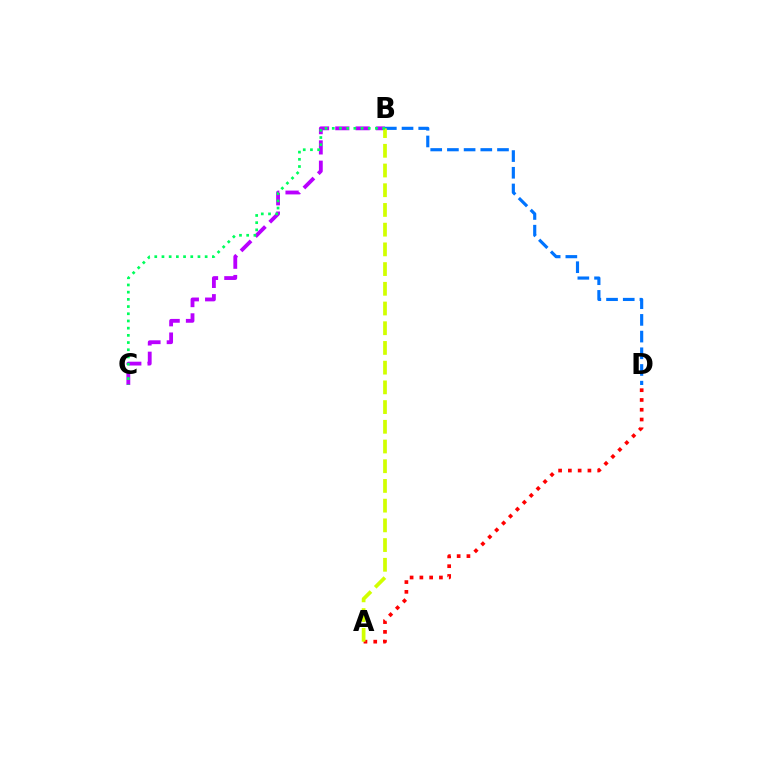{('B', 'C'): [{'color': '#b900ff', 'line_style': 'dashed', 'thickness': 2.76}, {'color': '#00ff5c', 'line_style': 'dotted', 'thickness': 1.96}], ('B', 'D'): [{'color': '#0074ff', 'line_style': 'dashed', 'thickness': 2.27}], ('A', 'D'): [{'color': '#ff0000', 'line_style': 'dotted', 'thickness': 2.66}], ('A', 'B'): [{'color': '#d1ff00', 'line_style': 'dashed', 'thickness': 2.68}]}